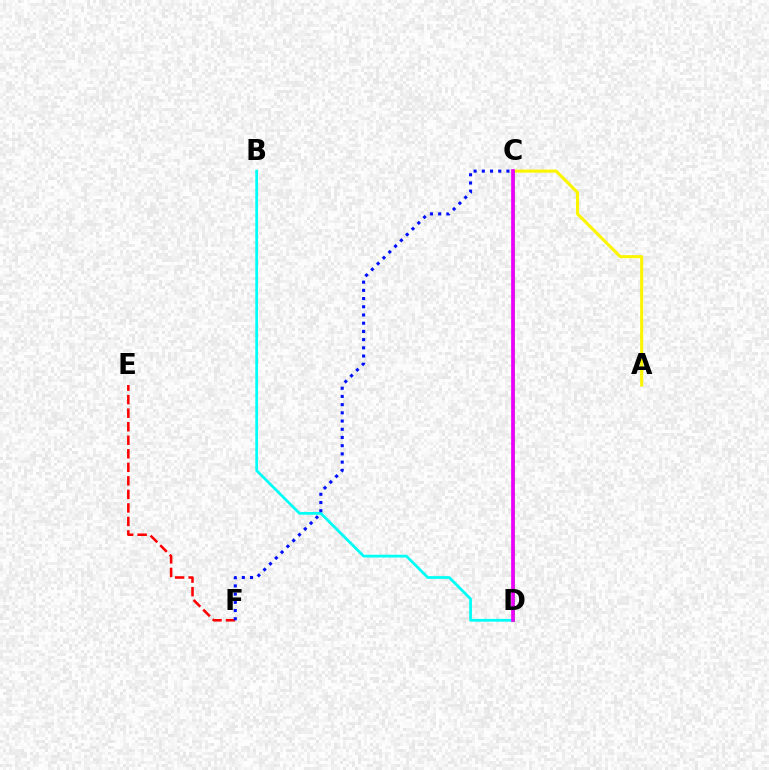{('A', 'C'): [{'color': '#fcf500', 'line_style': 'solid', 'thickness': 2.21}], ('B', 'D'): [{'color': '#00fff6', 'line_style': 'solid', 'thickness': 1.99}], ('E', 'F'): [{'color': '#ff0000', 'line_style': 'dashed', 'thickness': 1.84}], ('C', 'F'): [{'color': '#0010ff', 'line_style': 'dotted', 'thickness': 2.23}], ('C', 'D'): [{'color': '#08ff00', 'line_style': 'solid', 'thickness': 1.8}, {'color': '#ee00ff', 'line_style': 'solid', 'thickness': 2.66}]}